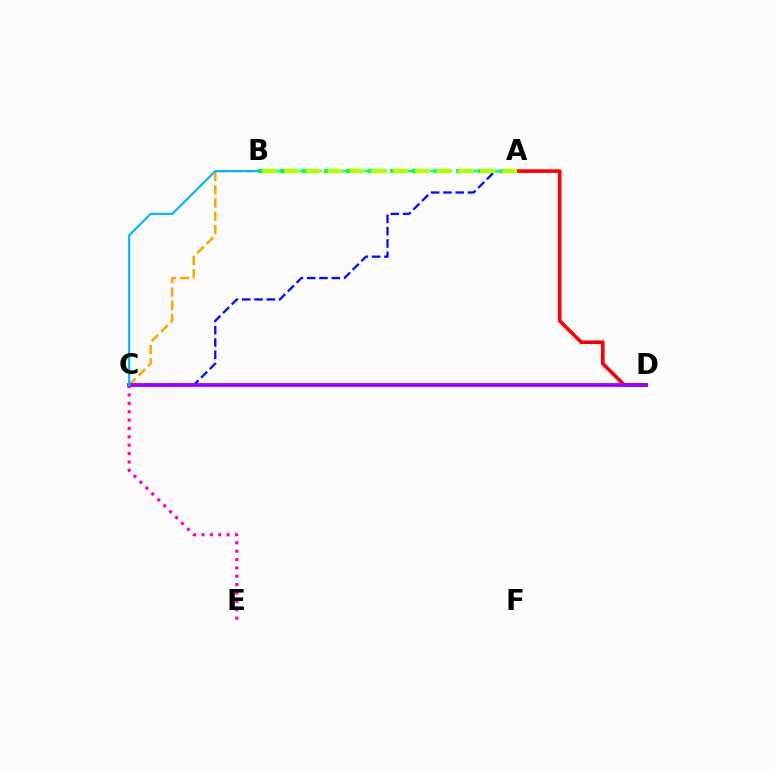{('A', 'B'): [{'color': '#08ff00', 'line_style': 'dashed', 'thickness': 2.99}, {'color': '#00ff9d', 'line_style': 'dashed', 'thickness': 1.77}, {'color': '#b3ff00', 'line_style': 'dashed', 'thickness': 2.96}], ('A', 'C'): [{'color': '#0010ff', 'line_style': 'dashed', 'thickness': 1.67}], ('A', 'D'): [{'color': '#ff0000', 'line_style': 'solid', 'thickness': 2.62}], ('B', 'C'): [{'color': '#ffa500', 'line_style': 'dashed', 'thickness': 1.8}, {'color': '#00b5ff', 'line_style': 'solid', 'thickness': 1.52}], ('C', 'D'): [{'color': '#9b00ff', 'line_style': 'solid', 'thickness': 2.73}], ('C', 'E'): [{'color': '#ff00bd', 'line_style': 'dotted', 'thickness': 2.28}]}